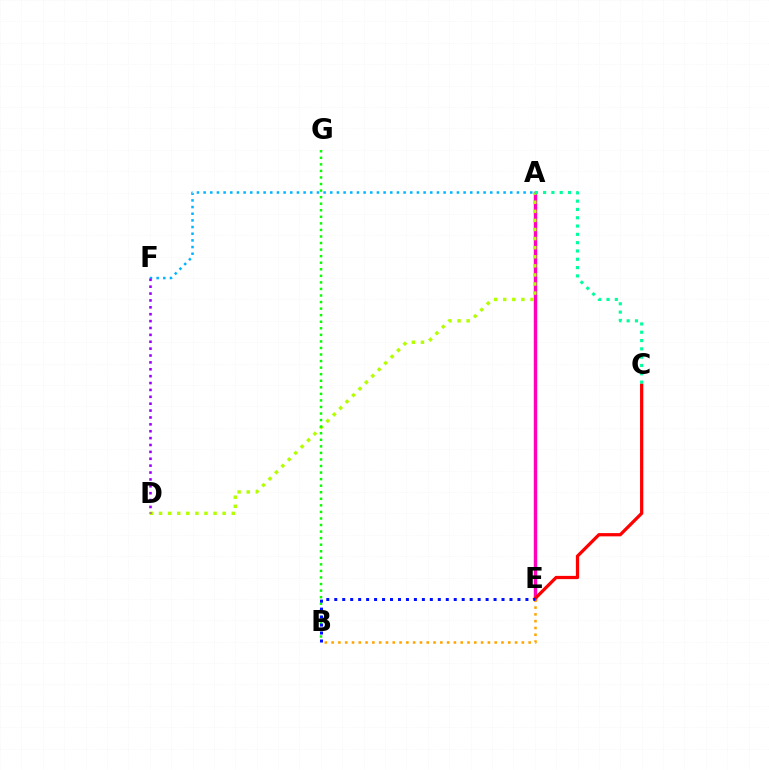{('A', 'E'): [{'color': '#ff00bd', 'line_style': 'solid', 'thickness': 2.47}], ('A', 'F'): [{'color': '#00b5ff', 'line_style': 'dotted', 'thickness': 1.81}], ('A', 'D'): [{'color': '#b3ff00', 'line_style': 'dotted', 'thickness': 2.47}], ('D', 'F'): [{'color': '#9b00ff', 'line_style': 'dotted', 'thickness': 1.87}], ('C', 'E'): [{'color': '#ff0000', 'line_style': 'solid', 'thickness': 2.34}], ('B', 'G'): [{'color': '#08ff00', 'line_style': 'dotted', 'thickness': 1.78}], ('B', 'E'): [{'color': '#ffa500', 'line_style': 'dotted', 'thickness': 1.85}, {'color': '#0010ff', 'line_style': 'dotted', 'thickness': 2.16}], ('A', 'C'): [{'color': '#00ff9d', 'line_style': 'dotted', 'thickness': 2.26}]}